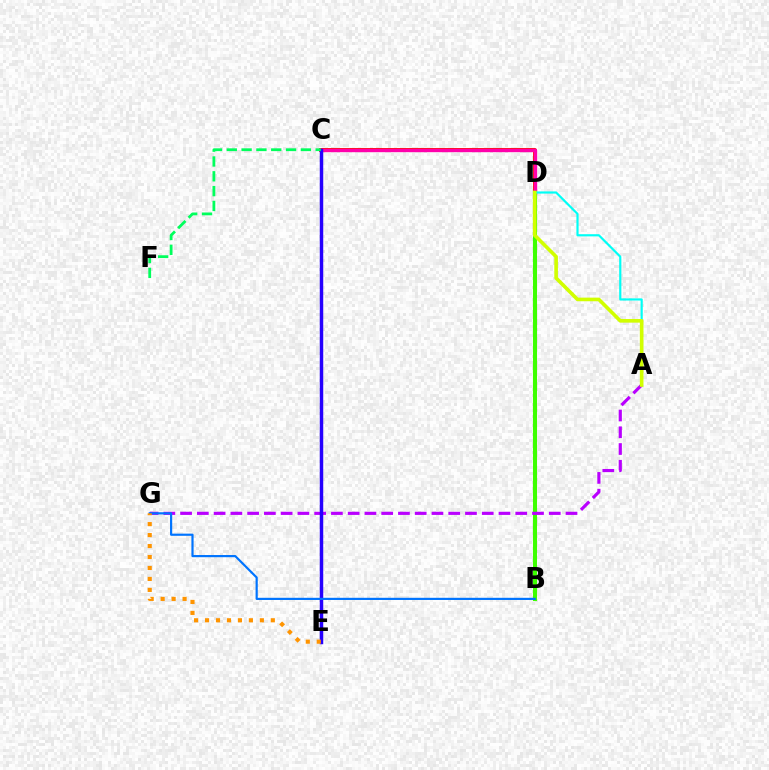{('C', 'D'): [{'color': '#ff0000', 'line_style': 'solid', 'thickness': 2.76}, {'color': '#ff00ac', 'line_style': 'solid', 'thickness': 2.44}], ('B', 'D'): [{'color': '#3dff00', 'line_style': 'solid', 'thickness': 2.94}], ('A', 'G'): [{'color': '#b900ff', 'line_style': 'dashed', 'thickness': 2.28}], ('C', 'E'): [{'color': '#2500ff', 'line_style': 'solid', 'thickness': 2.49}], ('C', 'F'): [{'color': '#00ff5c', 'line_style': 'dashed', 'thickness': 2.01}], ('B', 'G'): [{'color': '#0074ff', 'line_style': 'solid', 'thickness': 1.57}], ('A', 'D'): [{'color': '#00fff6', 'line_style': 'solid', 'thickness': 1.56}, {'color': '#d1ff00', 'line_style': 'solid', 'thickness': 2.61}], ('E', 'G'): [{'color': '#ff9400', 'line_style': 'dotted', 'thickness': 2.98}]}